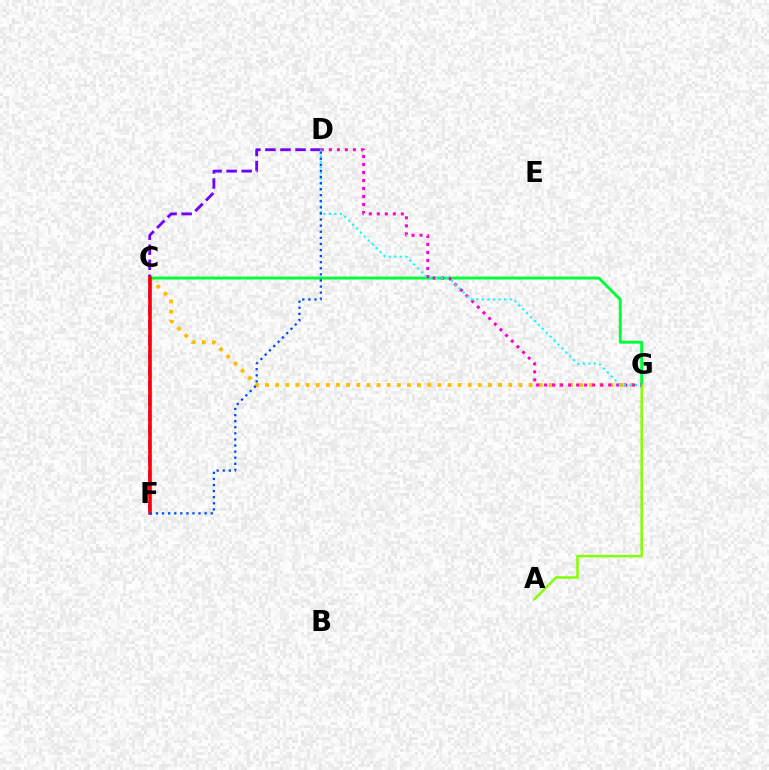{('C', 'G'): [{'color': '#ffbd00', 'line_style': 'dotted', 'thickness': 2.75}, {'color': '#00ff39', 'line_style': 'solid', 'thickness': 2.09}], ('A', 'G'): [{'color': '#84ff00', 'line_style': 'solid', 'thickness': 1.81}], ('D', 'G'): [{'color': '#ff00cf', 'line_style': 'dotted', 'thickness': 2.18}, {'color': '#00fff6', 'line_style': 'dotted', 'thickness': 1.51}], ('D', 'F'): [{'color': '#7200ff', 'line_style': 'dashed', 'thickness': 2.04}, {'color': '#004bff', 'line_style': 'dotted', 'thickness': 1.65}], ('C', 'F'): [{'color': '#ff0000', 'line_style': 'solid', 'thickness': 2.58}]}